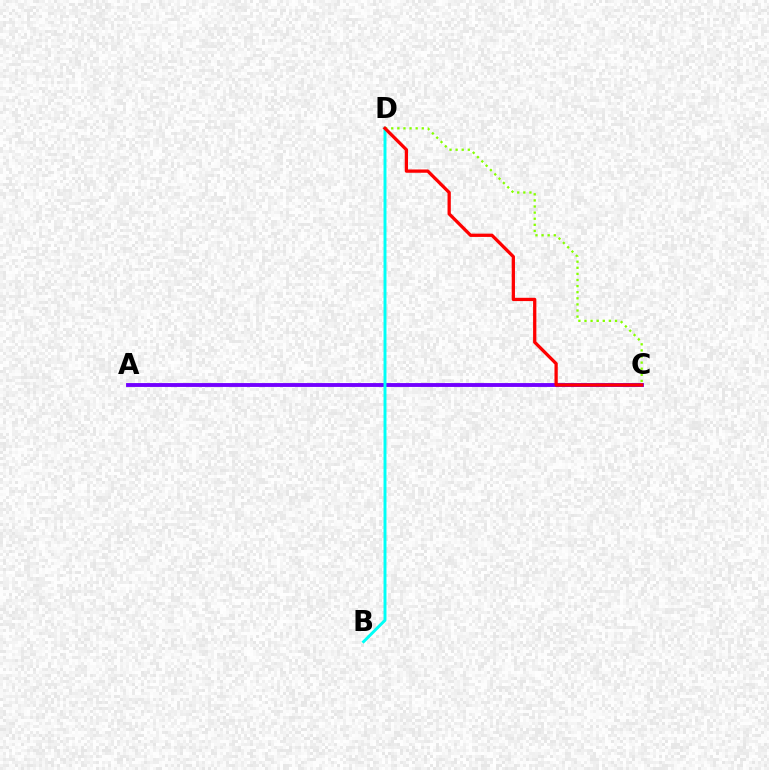{('A', 'C'): [{'color': '#7200ff', 'line_style': 'solid', 'thickness': 2.78}], ('B', 'D'): [{'color': '#00fff6', 'line_style': 'solid', 'thickness': 2.11}], ('C', 'D'): [{'color': '#84ff00', 'line_style': 'dotted', 'thickness': 1.66}, {'color': '#ff0000', 'line_style': 'solid', 'thickness': 2.36}]}